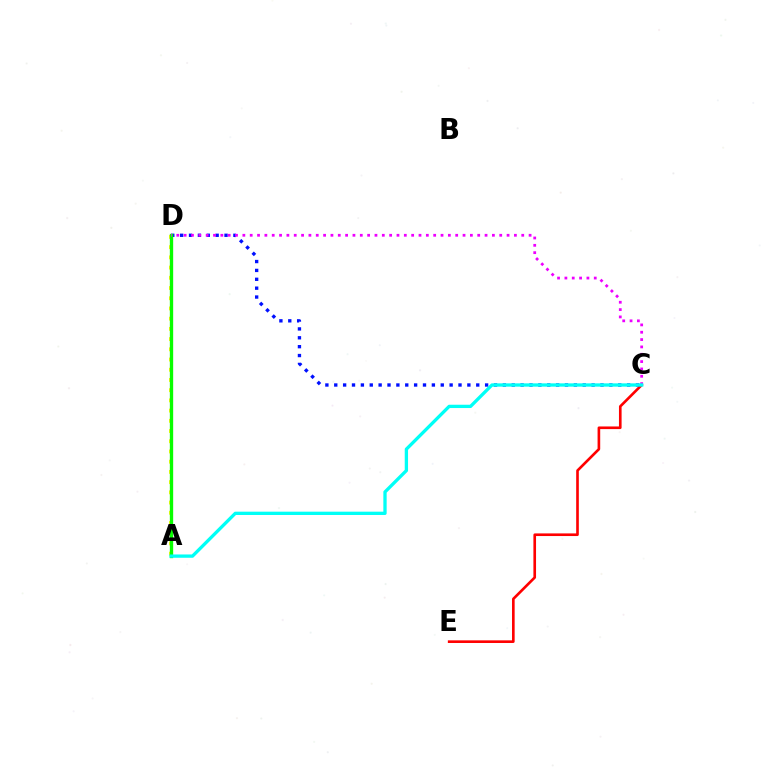{('C', 'E'): [{'color': '#ff0000', 'line_style': 'solid', 'thickness': 1.9}], ('A', 'D'): [{'color': '#fcf500', 'line_style': 'dotted', 'thickness': 2.78}, {'color': '#08ff00', 'line_style': 'solid', 'thickness': 2.4}], ('C', 'D'): [{'color': '#0010ff', 'line_style': 'dotted', 'thickness': 2.41}, {'color': '#ee00ff', 'line_style': 'dotted', 'thickness': 1.99}], ('A', 'C'): [{'color': '#00fff6', 'line_style': 'solid', 'thickness': 2.38}]}